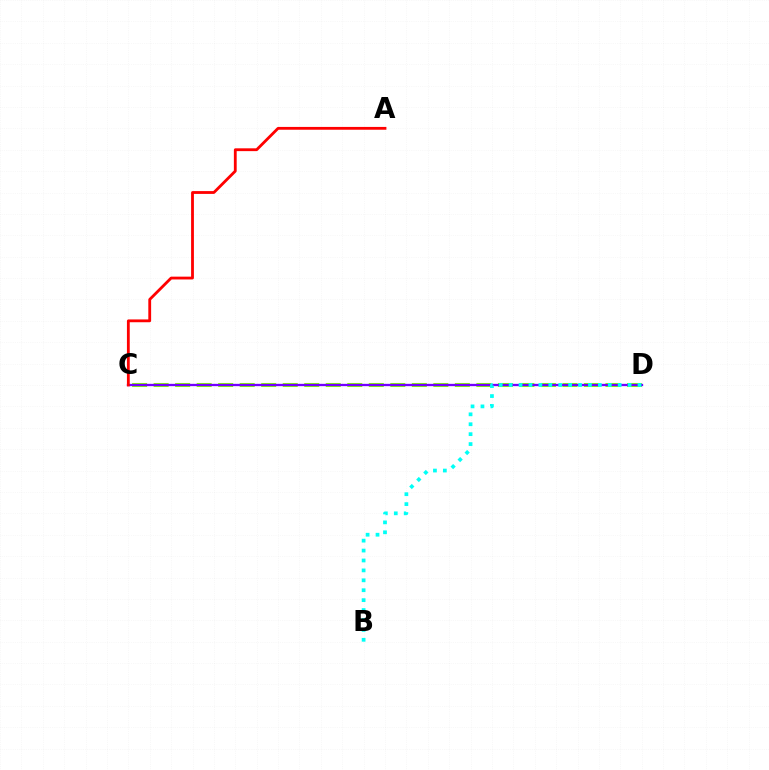{('C', 'D'): [{'color': '#84ff00', 'line_style': 'dashed', 'thickness': 2.92}, {'color': '#7200ff', 'line_style': 'solid', 'thickness': 1.66}], ('A', 'C'): [{'color': '#ff0000', 'line_style': 'solid', 'thickness': 2.02}], ('B', 'D'): [{'color': '#00fff6', 'line_style': 'dotted', 'thickness': 2.69}]}